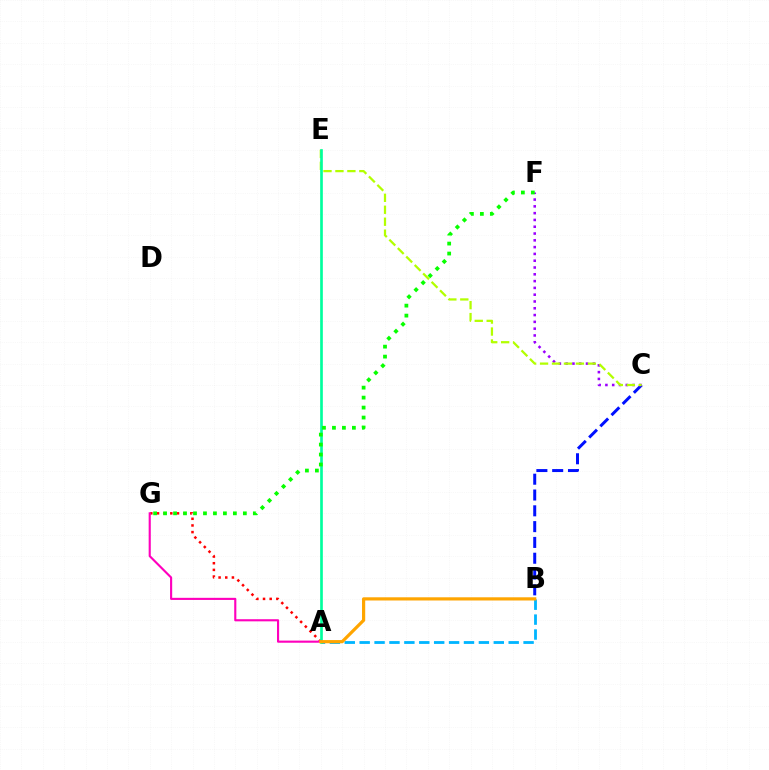{('B', 'C'): [{'color': '#0010ff', 'line_style': 'dashed', 'thickness': 2.15}], ('C', 'F'): [{'color': '#9b00ff', 'line_style': 'dotted', 'thickness': 1.85}], ('C', 'E'): [{'color': '#b3ff00', 'line_style': 'dashed', 'thickness': 1.62}], ('A', 'B'): [{'color': '#00b5ff', 'line_style': 'dashed', 'thickness': 2.02}, {'color': '#ffa500', 'line_style': 'solid', 'thickness': 2.3}], ('A', 'G'): [{'color': '#ff0000', 'line_style': 'dotted', 'thickness': 1.81}, {'color': '#ff00bd', 'line_style': 'solid', 'thickness': 1.53}], ('A', 'E'): [{'color': '#00ff9d', 'line_style': 'solid', 'thickness': 1.92}], ('F', 'G'): [{'color': '#08ff00', 'line_style': 'dotted', 'thickness': 2.71}]}